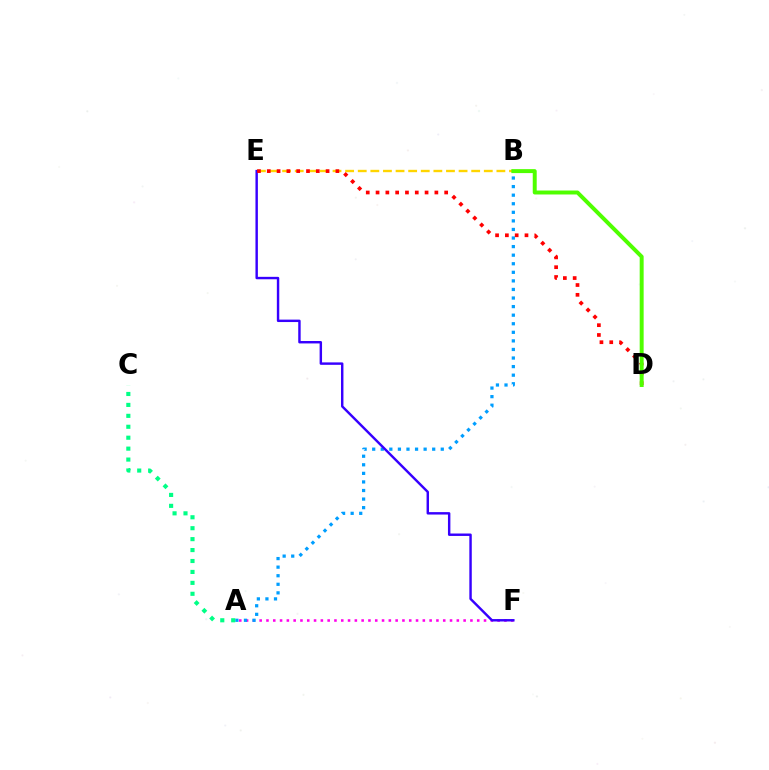{('B', 'E'): [{'color': '#ffd500', 'line_style': 'dashed', 'thickness': 1.71}], ('A', 'F'): [{'color': '#ff00ed', 'line_style': 'dotted', 'thickness': 1.85}], ('A', 'B'): [{'color': '#009eff', 'line_style': 'dotted', 'thickness': 2.33}], ('A', 'C'): [{'color': '#00ff86', 'line_style': 'dotted', 'thickness': 2.97}], ('E', 'F'): [{'color': '#3700ff', 'line_style': 'solid', 'thickness': 1.75}], ('D', 'E'): [{'color': '#ff0000', 'line_style': 'dotted', 'thickness': 2.66}], ('B', 'D'): [{'color': '#4fff00', 'line_style': 'solid', 'thickness': 2.85}]}